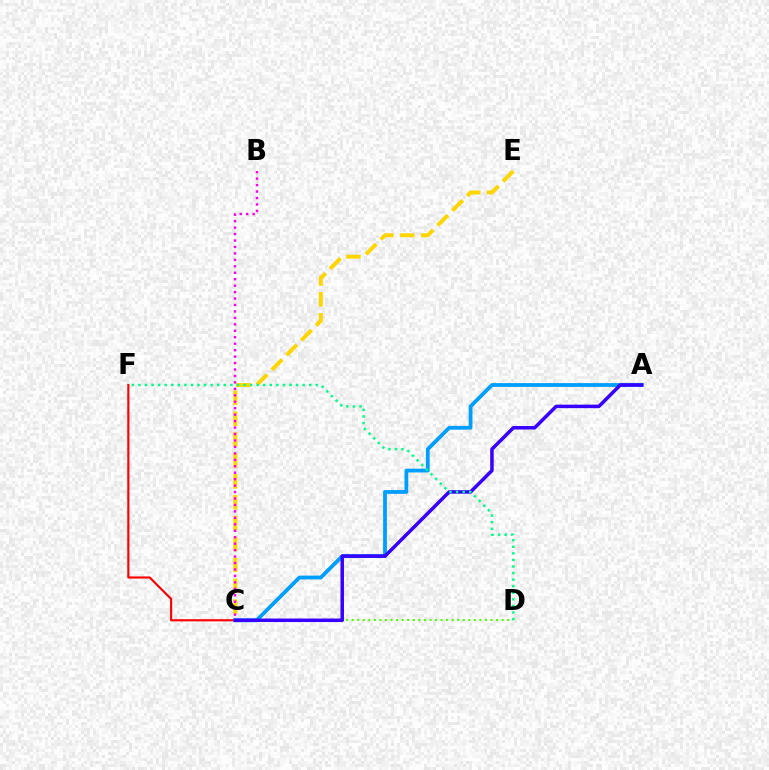{('C', 'E'): [{'color': '#ffd500', 'line_style': 'dashed', 'thickness': 2.84}], ('C', 'D'): [{'color': '#4fff00', 'line_style': 'dotted', 'thickness': 1.51}], ('C', 'F'): [{'color': '#ff0000', 'line_style': 'solid', 'thickness': 1.55}], ('B', 'C'): [{'color': '#ff00ed', 'line_style': 'dotted', 'thickness': 1.75}], ('A', 'C'): [{'color': '#009eff', 'line_style': 'solid', 'thickness': 2.73}, {'color': '#3700ff', 'line_style': 'solid', 'thickness': 2.53}], ('D', 'F'): [{'color': '#00ff86', 'line_style': 'dotted', 'thickness': 1.79}]}